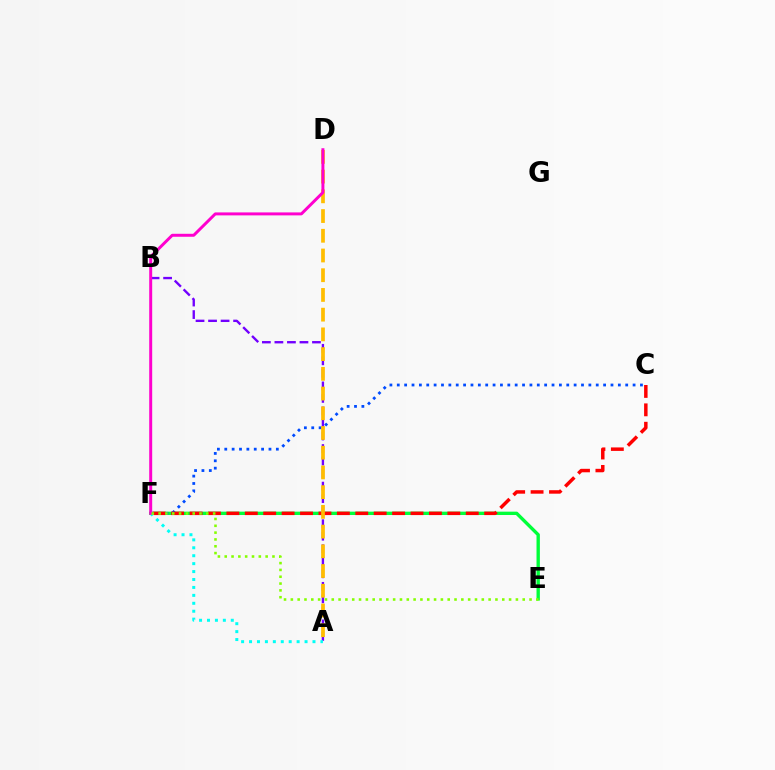{('E', 'F'): [{'color': '#00ff39', 'line_style': 'solid', 'thickness': 2.42}, {'color': '#84ff00', 'line_style': 'dotted', 'thickness': 1.85}], ('C', 'F'): [{'color': '#004bff', 'line_style': 'dotted', 'thickness': 2.0}, {'color': '#ff0000', 'line_style': 'dashed', 'thickness': 2.5}], ('A', 'B'): [{'color': '#7200ff', 'line_style': 'dashed', 'thickness': 1.7}], ('A', 'D'): [{'color': '#ffbd00', 'line_style': 'dashed', 'thickness': 2.68}], ('A', 'F'): [{'color': '#00fff6', 'line_style': 'dotted', 'thickness': 2.15}], ('D', 'F'): [{'color': '#ff00cf', 'line_style': 'solid', 'thickness': 2.14}]}